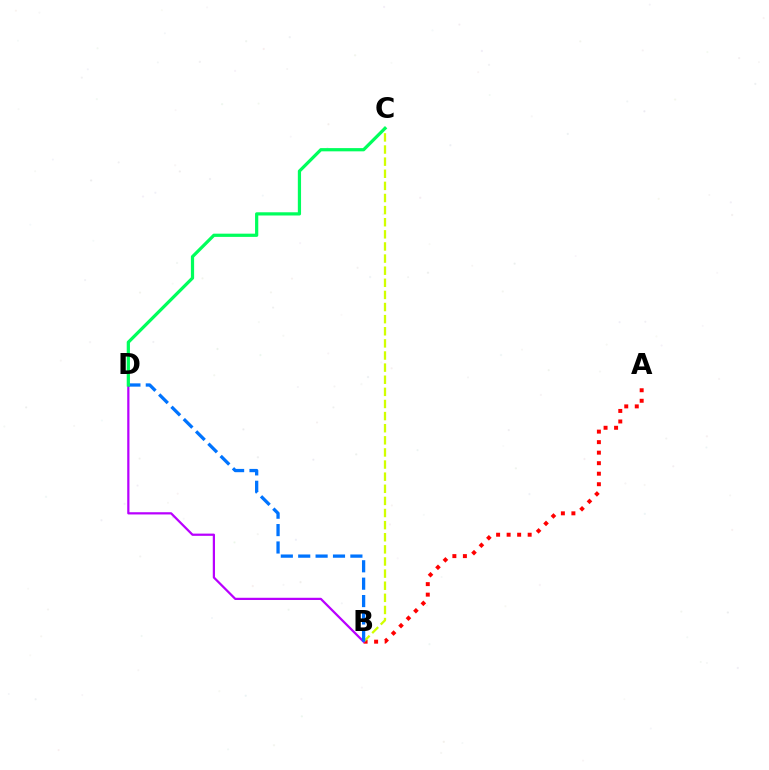{('A', 'B'): [{'color': '#ff0000', 'line_style': 'dotted', 'thickness': 2.86}], ('B', 'C'): [{'color': '#d1ff00', 'line_style': 'dashed', 'thickness': 1.65}], ('B', 'D'): [{'color': '#b900ff', 'line_style': 'solid', 'thickness': 1.61}, {'color': '#0074ff', 'line_style': 'dashed', 'thickness': 2.36}], ('C', 'D'): [{'color': '#00ff5c', 'line_style': 'solid', 'thickness': 2.32}]}